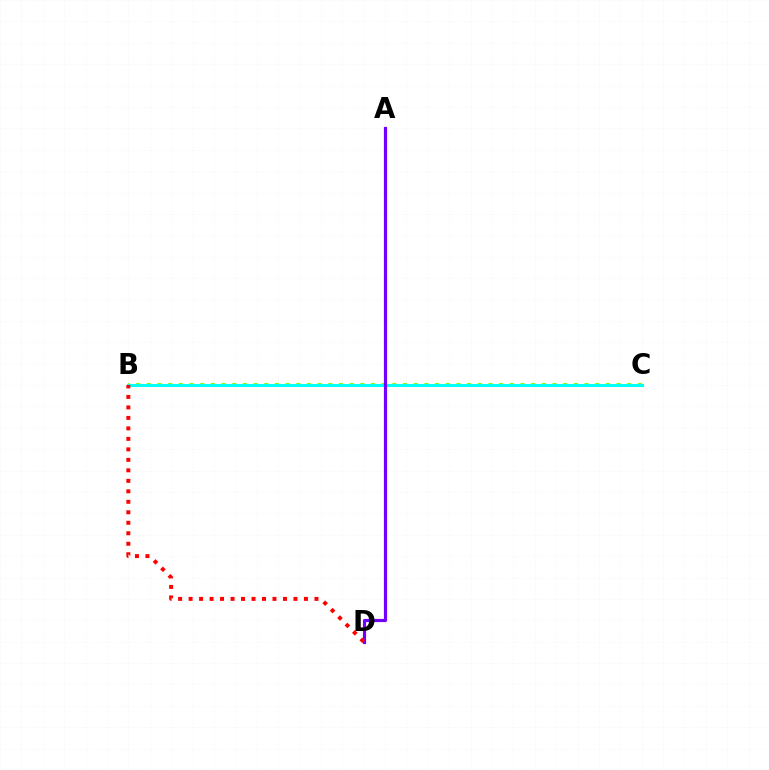{('B', 'C'): [{'color': '#84ff00', 'line_style': 'dotted', 'thickness': 2.9}, {'color': '#00fff6', 'line_style': 'solid', 'thickness': 2.19}], ('A', 'D'): [{'color': '#7200ff', 'line_style': 'solid', 'thickness': 2.3}], ('B', 'D'): [{'color': '#ff0000', 'line_style': 'dotted', 'thickness': 2.85}]}